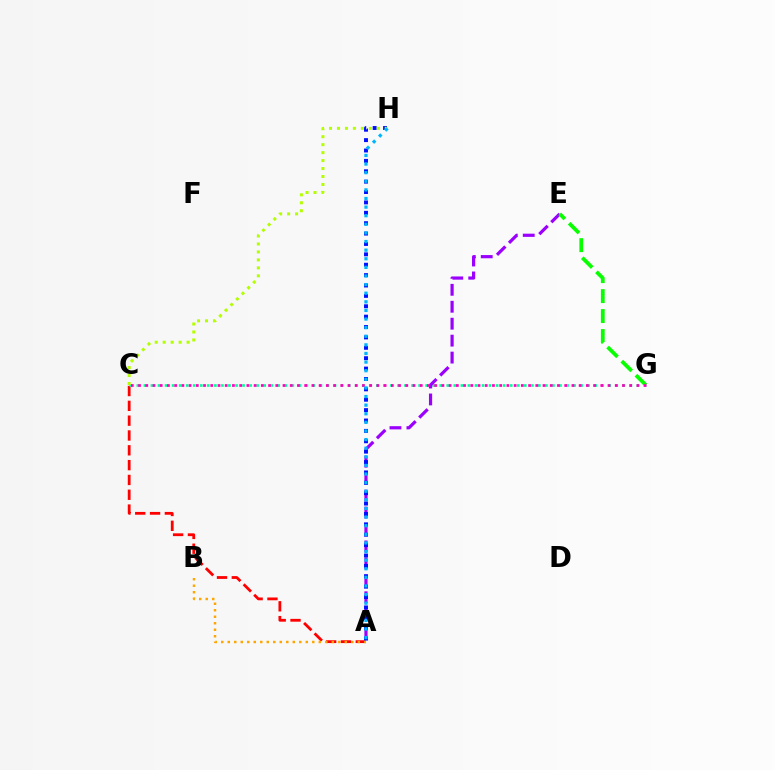{('A', 'C'): [{'color': '#ff0000', 'line_style': 'dashed', 'thickness': 2.01}], ('C', 'G'): [{'color': '#00ff9d', 'line_style': 'dotted', 'thickness': 1.91}, {'color': '#ff00bd', 'line_style': 'dotted', 'thickness': 1.96}], ('A', 'E'): [{'color': '#9b00ff', 'line_style': 'dashed', 'thickness': 2.3}], ('A', 'H'): [{'color': '#0010ff', 'line_style': 'dotted', 'thickness': 2.82}, {'color': '#00b5ff', 'line_style': 'dotted', 'thickness': 2.34}], ('E', 'G'): [{'color': '#08ff00', 'line_style': 'dashed', 'thickness': 2.71}], ('C', 'H'): [{'color': '#b3ff00', 'line_style': 'dotted', 'thickness': 2.16}], ('A', 'B'): [{'color': '#ffa500', 'line_style': 'dotted', 'thickness': 1.77}]}